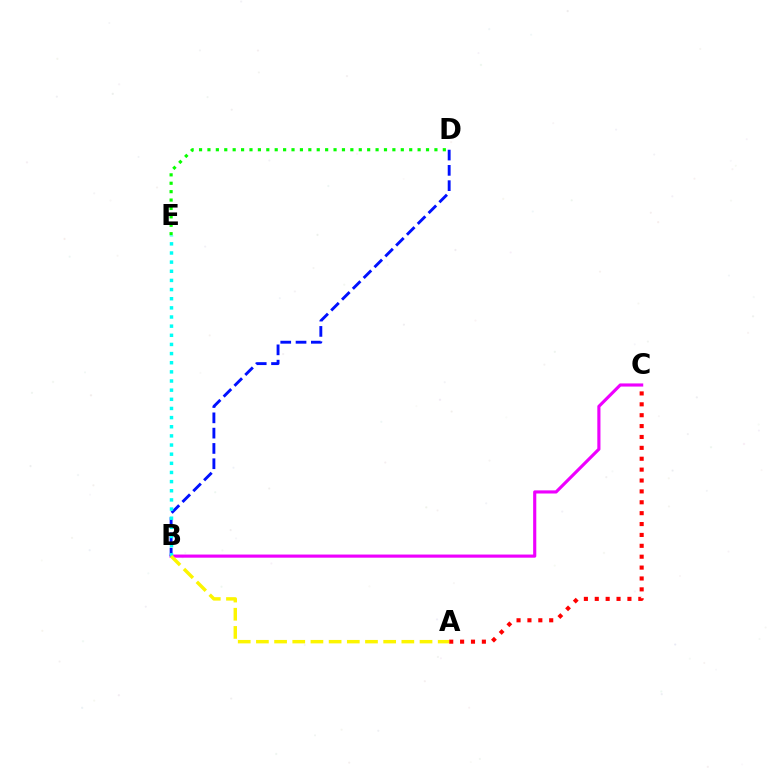{('D', 'E'): [{'color': '#08ff00', 'line_style': 'dotted', 'thickness': 2.28}], ('B', 'C'): [{'color': '#ee00ff', 'line_style': 'solid', 'thickness': 2.26}], ('B', 'D'): [{'color': '#0010ff', 'line_style': 'dashed', 'thickness': 2.08}], ('A', 'C'): [{'color': '#ff0000', 'line_style': 'dotted', 'thickness': 2.96}], ('B', 'E'): [{'color': '#00fff6', 'line_style': 'dotted', 'thickness': 2.48}], ('A', 'B'): [{'color': '#fcf500', 'line_style': 'dashed', 'thickness': 2.47}]}